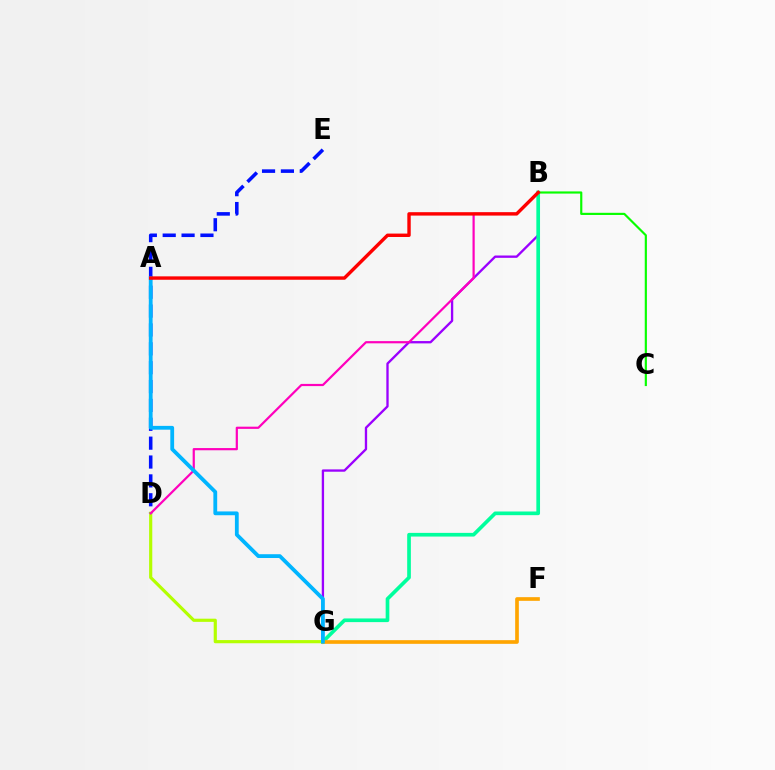{('B', 'G'): [{'color': '#9b00ff', 'line_style': 'solid', 'thickness': 1.68}, {'color': '#00ff9d', 'line_style': 'solid', 'thickness': 2.65}], ('F', 'G'): [{'color': '#ffa500', 'line_style': 'solid', 'thickness': 2.64}], ('D', 'E'): [{'color': '#0010ff', 'line_style': 'dashed', 'thickness': 2.56}], ('D', 'G'): [{'color': '#b3ff00', 'line_style': 'solid', 'thickness': 2.28}], ('B', 'C'): [{'color': '#08ff00', 'line_style': 'solid', 'thickness': 1.56}], ('B', 'D'): [{'color': '#ff00bd', 'line_style': 'solid', 'thickness': 1.59}], ('A', 'G'): [{'color': '#00b5ff', 'line_style': 'solid', 'thickness': 2.74}], ('A', 'B'): [{'color': '#ff0000', 'line_style': 'solid', 'thickness': 2.45}]}